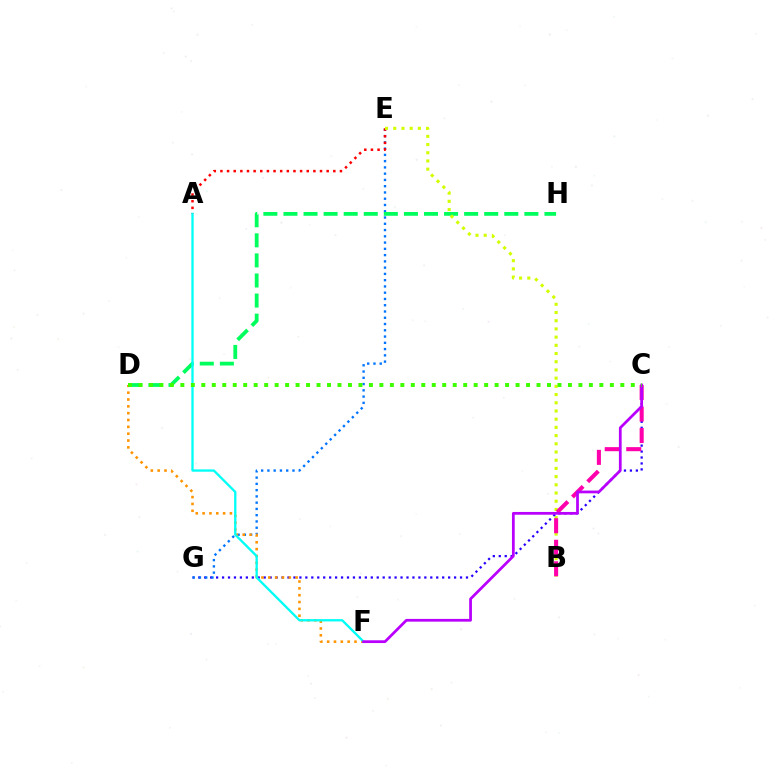{('C', 'G'): [{'color': '#2500ff', 'line_style': 'dotted', 'thickness': 1.62}], ('E', 'G'): [{'color': '#0074ff', 'line_style': 'dotted', 'thickness': 1.7}], ('D', 'H'): [{'color': '#00ff5c', 'line_style': 'dashed', 'thickness': 2.73}], ('D', 'F'): [{'color': '#ff9400', 'line_style': 'dotted', 'thickness': 1.86}], ('A', 'E'): [{'color': '#ff0000', 'line_style': 'dotted', 'thickness': 1.8}], ('B', 'E'): [{'color': '#d1ff00', 'line_style': 'dotted', 'thickness': 2.23}], ('B', 'C'): [{'color': '#ff00ac', 'line_style': 'dashed', 'thickness': 2.92}], ('A', 'F'): [{'color': '#00fff6', 'line_style': 'solid', 'thickness': 1.67}], ('C', 'F'): [{'color': '#b900ff', 'line_style': 'solid', 'thickness': 1.98}], ('C', 'D'): [{'color': '#3dff00', 'line_style': 'dotted', 'thickness': 2.85}]}